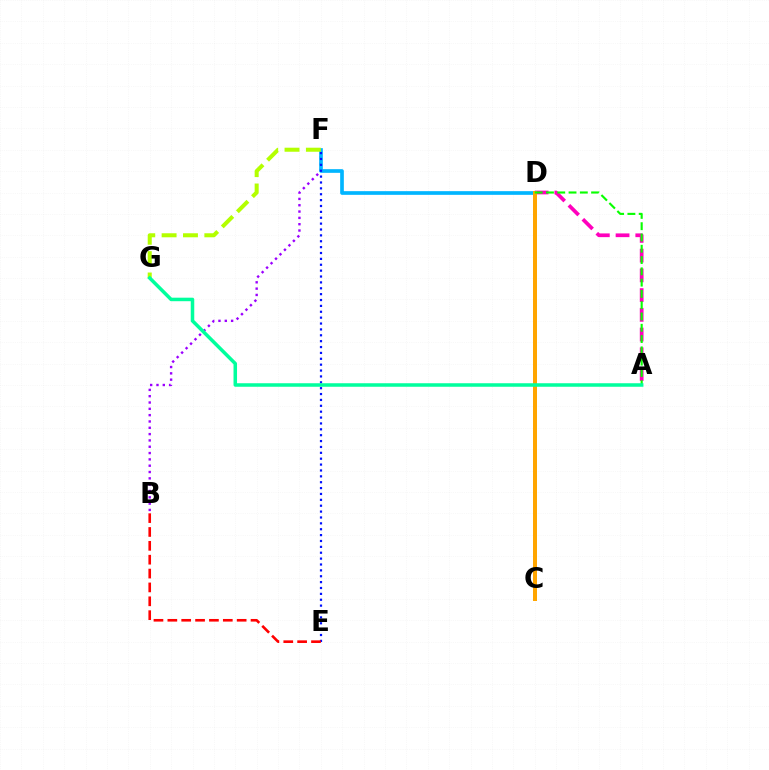{('B', 'F'): [{'color': '#9b00ff', 'line_style': 'dotted', 'thickness': 1.72}], ('D', 'F'): [{'color': '#00b5ff', 'line_style': 'solid', 'thickness': 2.64}], ('A', 'D'): [{'color': '#ff00bd', 'line_style': 'dashed', 'thickness': 2.68}, {'color': '#08ff00', 'line_style': 'dashed', 'thickness': 1.53}], ('C', 'D'): [{'color': '#ffa500', 'line_style': 'solid', 'thickness': 2.88}], ('F', 'G'): [{'color': '#b3ff00', 'line_style': 'dashed', 'thickness': 2.9}], ('E', 'F'): [{'color': '#0010ff', 'line_style': 'dotted', 'thickness': 1.6}], ('B', 'E'): [{'color': '#ff0000', 'line_style': 'dashed', 'thickness': 1.88}], ('A', 'G'): [{'color': '#00ff9d', 'line_style': 'solid', 'thickness': 2.53}]}